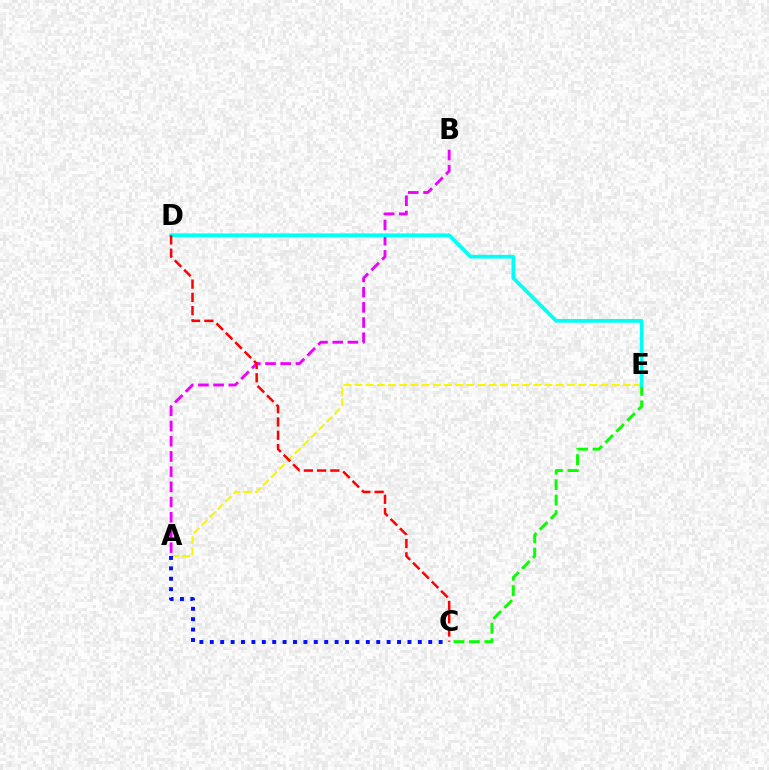{('C', 'E'): [{'color': '#08ff00', 'line_style': 'dashed', 'thickness': 2.1}], ('A', 'B'): [{'color': '#ee00ff', 'line_style': 'dashed', 'thickness': 2.07}], ('A', 'E'): [{'color': '#fcf500', 'line_style': 'dashed', 'thickness': 1.52}], ('D', 'E'): [{'color': '#00fff6', 'line_style': 'solid', 'thickness': 2.67}], ('A', 'C'): [{'color': '#0010ff', 'line_style': 'dotted', 'thickness': 2.83}], ('C', 'D'): [{'color': '#ff0000', 'line_style': 'dashed', 'thickness': 1.8}]}